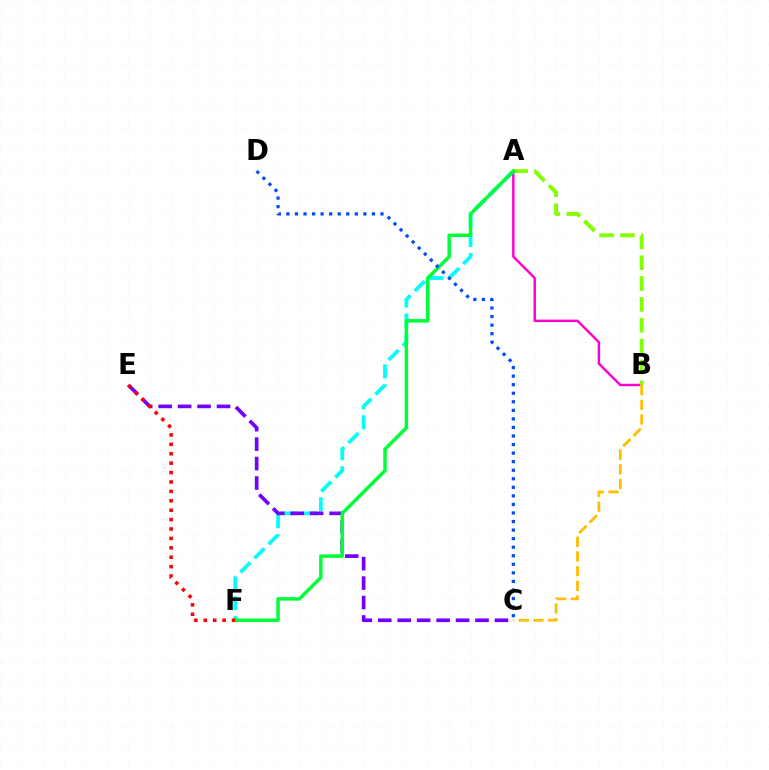{('A', 'B'): [{'color': '#ff00cf', 'line_style': 'solid', 'thickness': 1.77}, {'color': '#84ff00', 'line_style': 'dashed', 'thickness': 2.83}], ('A', 'F'): [{'color': '#00fff6', 'line_style': 'dashed', 'thickness': 2.71}, {'color': '#00ff39', 'line_style': 'solid', 'thickness': 2.51}], ('B', 'C'): [{'color': '#ffbd00', 'line_style': 'dashed', 'thickness': 1.99}], ('C', 'E'): [{'color': '#7200ff', 'line_style': 'dashed', 'thickness': 2.64}], ('C', 'D'): [{'color': '#004bff', 'line_style': 'dotted', 'thickness': 2.32}], ('E', 'F'): [{'color': '#ff0000', 'line_style': 'dotted', 'thickness': 2.56}]}